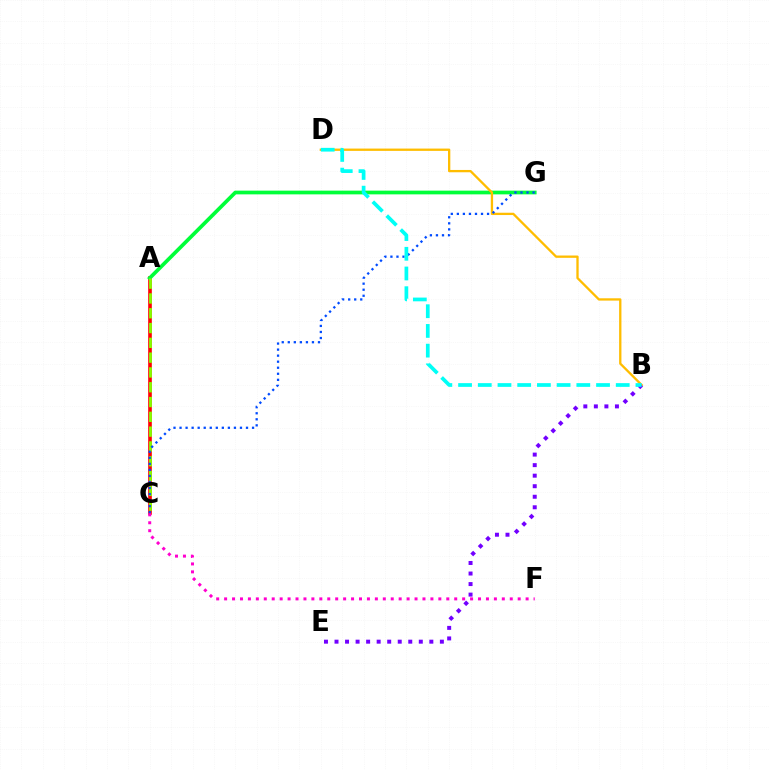{('A', 'C'): [{'color': '#ff0000', 'line_style': 'solid', 'thickness': 2.62}, {'color': '#84ff00', 'line_style': 'dashed', 'thickness': 2.01}], ('A', 'G'): [{'color': '#00ff39', 'line_style': 'solid', 'thickness': 2.68}], ('B', 'D'): [{'color': '#ffbd00', 'line_style': 'solid', 'thickness': 1.66}, {'color': '#00fff6', 'line_style': 'dashed', 'thickness': 2.68}], ('B', 'E'): [{'color': '#7200ff', 'line_style': 'dotted', 'thickness': 2.86}], ('C', 'G'): [{'color': '#004bff', 'line_style': 'dotted', 'thickness': 1.64}], ('C', 'F'): [{'color': '#ff00cf', 'line_style': 'dotted', 'thickness': 2.16}]}